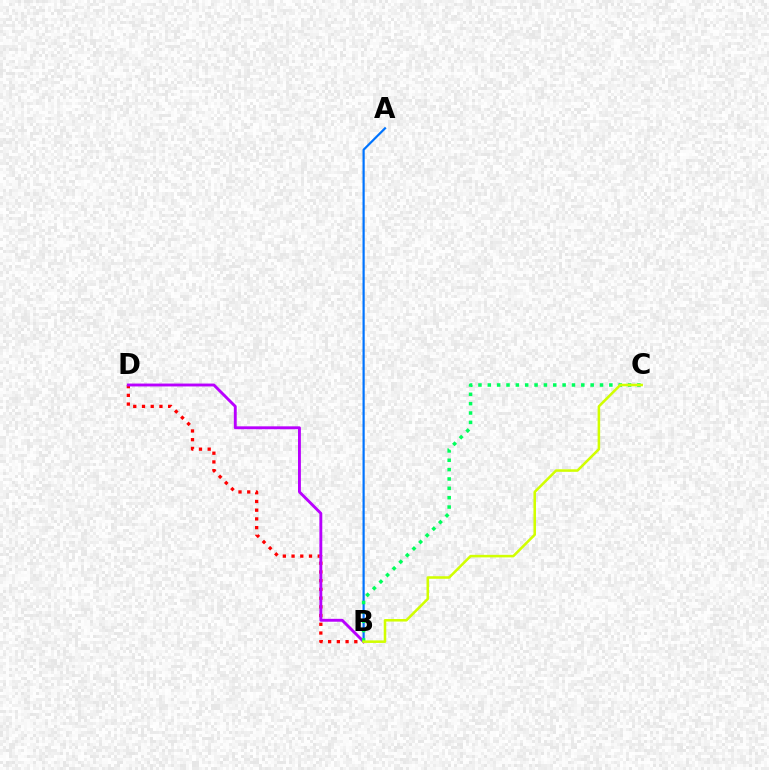{('A', 'B'): [{'color': '#0074ff', 'line_style': 'solid', 'thickness': 1.58}], ('B', 'D'): [{'color': '#ff0000', 'line_style': 'dotted', 'thickness': 2.37}, {'color': '#b900ff', 'line_style': 'solid', 'thickness': 2.08}], ('B', 'C'): [{'color': '#00ff5c', 'line_style': 'dotted', 'thickness': 2.54}, {'color': '#d1ff00', 'line_style': 'solid', 'thickness': 1.83}]}